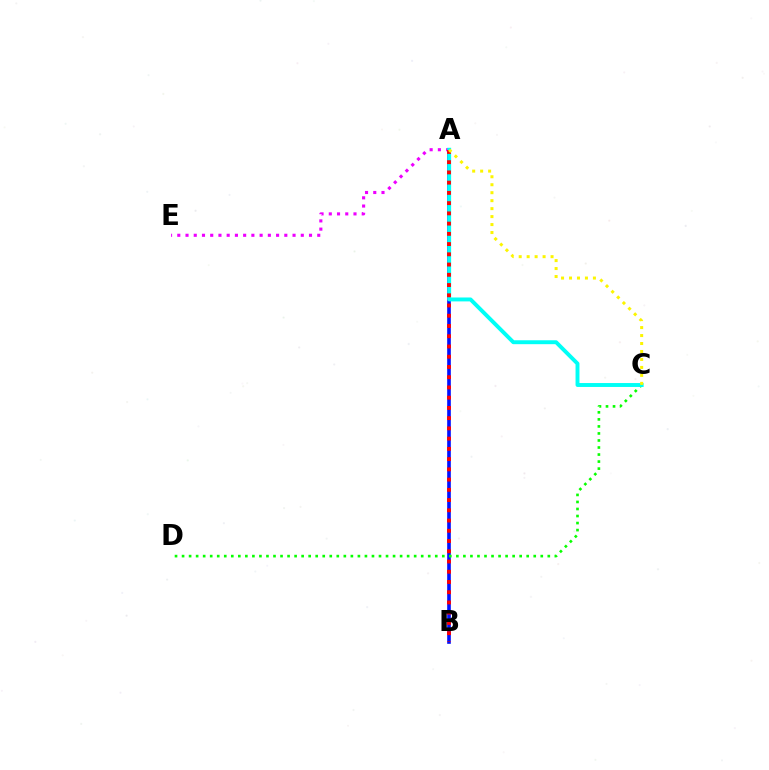{('A', 'B'): [{'color': '#0010ff', 'line_style': 'solid', 'thickness': 2.62}, {'color': '#ff0000', 'line_style': 'dotted', 'thickness': 2.78}], ('A', 'E'): [{'color': '#ee00ff', 'line_style': 'dotted', 'thickness': 2.24}], ('C', 'D'): [{'color': '#08ff00', 'line_style': 'dotted', 'thickness': 1.91}], ('A', 'C'): [{'color': '#00fff6', 'line_style': 'solid', 'thickness': 2.82}, {'color': '#fcf500', 'line_style': 'dotted', 'thickness': 2.16}]}